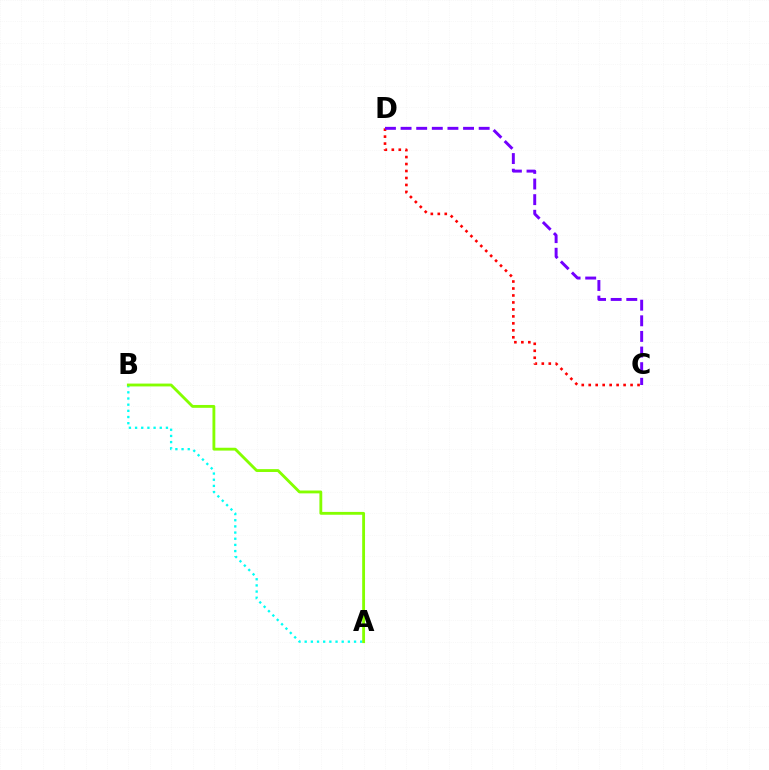{('C', 'D'): [{'color': '#ff0000', 'line_style': 'dotted', 'thickness': 1.89}, {'color': '#7200ff', 'line_style': 'dashed', 'thickness': 2.12}], ('A', 'B'): [{'color': '#00fff6', 'line_style': 'dotted', 'thickness': 1.68}, {'color': '#84ff00', 'line_style': 'solid', 'thickness': 2.05}]}